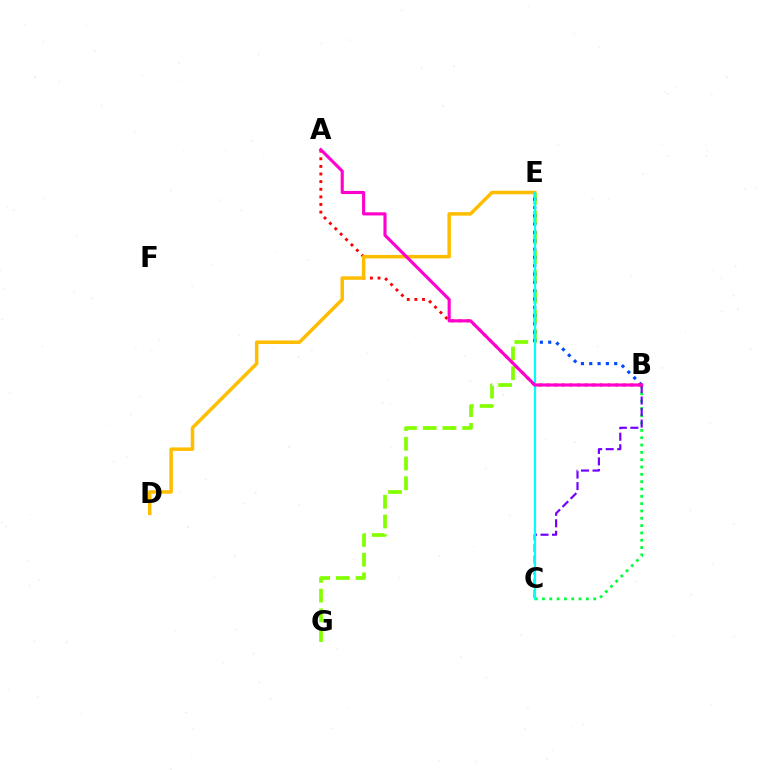{('B', 'C'): [{'color': '#00ff39', 'line_style': 'dotted', 'thickness': 1.99}, {'color': '#7200ff', 'line_style': 'dashed', 'thickness': 1.56}], ('E', 'G'): [{'color': '#84ff00', 'line_style': 'dashed', 'thickness': 2.68}], ('B', 'E'): [{'color': '#004bff', 'line_style': 'dotted', 'thickness': 2.26}], ('A', 'B'): [{'color': '#ff0000', 'line_style': 'dotted', 'thickness': 2.07}, {'color': '#ff00cf', 'line_style': 'solid', 'thickness': 2.25}], ('D', 'E'): [{'color': '#ffbd00', 'line_style': 'solid', 'thickness': 2.52}], ('C', 'E'): [{'color': '#00fff6', 'line_style': 'solid', 'thickness': 1.57}]}